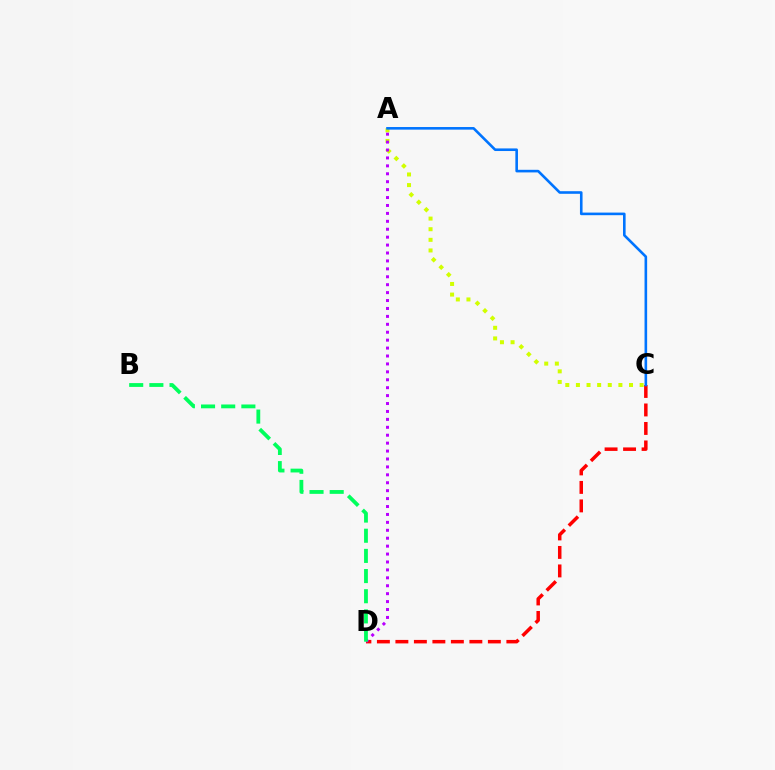{('A', 'C'): [{'color': '#d1ff00', 'line_style': 'dotted', 'thickness': 2.88}, {'color': '#0074ff', 'line_style': 'solid', 'thickness': 1.88}], ('C', 'D'): [{'color': '#ff0000', 'line_style': 'dashed', 'thickness': 2.51}], ('A', 'D'): [{'color': '#b900ff', 'line_style': 'dotted', 'thickness': 2.15}], ('B', 'D'): [{'color': '#00ff5c', 'line_style': 'dashed', 'thickness': 2.74}]}